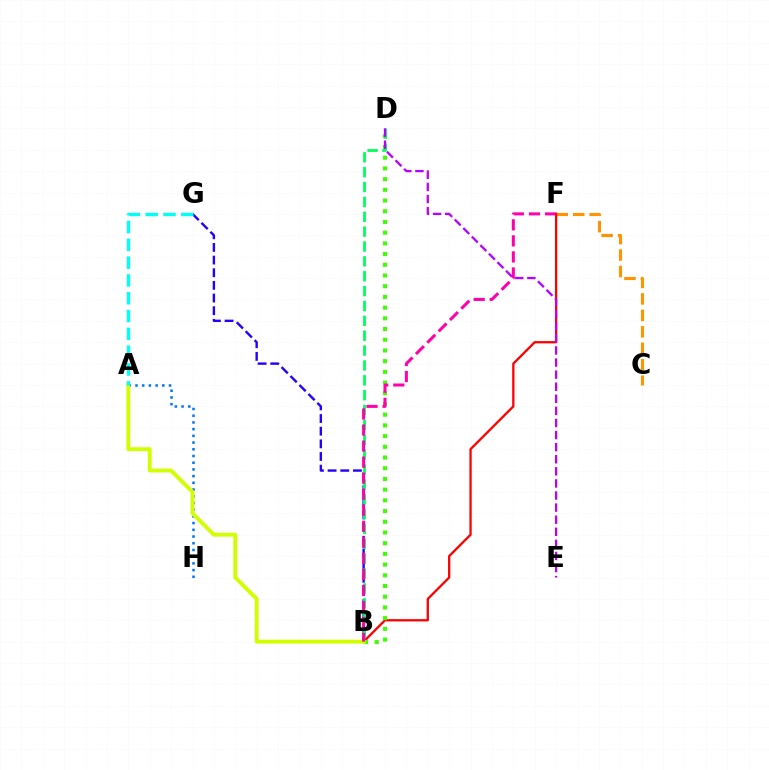{('B', 'G'): [{'color': '#2500ff', 'line_style': 'dashed', 'thickness': 1.72}], ('C', 'F'): [{'color': '#ff9400', 'line_style': 'dashed', 'thickness': 2.24}], ('A', 'H'): [{'color': '#0074ff', 'line_style': 'dotted', 'thickness': 1.82}], ('B', 'F'): [{'color': '#ff0000', 'line_style': 'solid', 'thickness': 1.65}, {'color': '#ff00ac', 'line_style': 'dashed', 'thickness': 2.18}], ('B', 'D'): [{'color': '#3dff00', 'line_style': 'dotted', 'thickness': 2.91}, {'color': '#00ff5c', 'line_style': 'dashed', 'thickness': 2.02}], ('A', 'B'): [{'color': '#d1ff00', 'line_style': 'solid', 'thickness': 2.78}], ('D', 'E'): [{'color': '#b900ff', 'line_style': 'dashed', 'thickness': 1.64}], ('A', 'G'): [{'color': '#00fff6', 'line_style': 'dashed', 'thickness': 2.42}]}